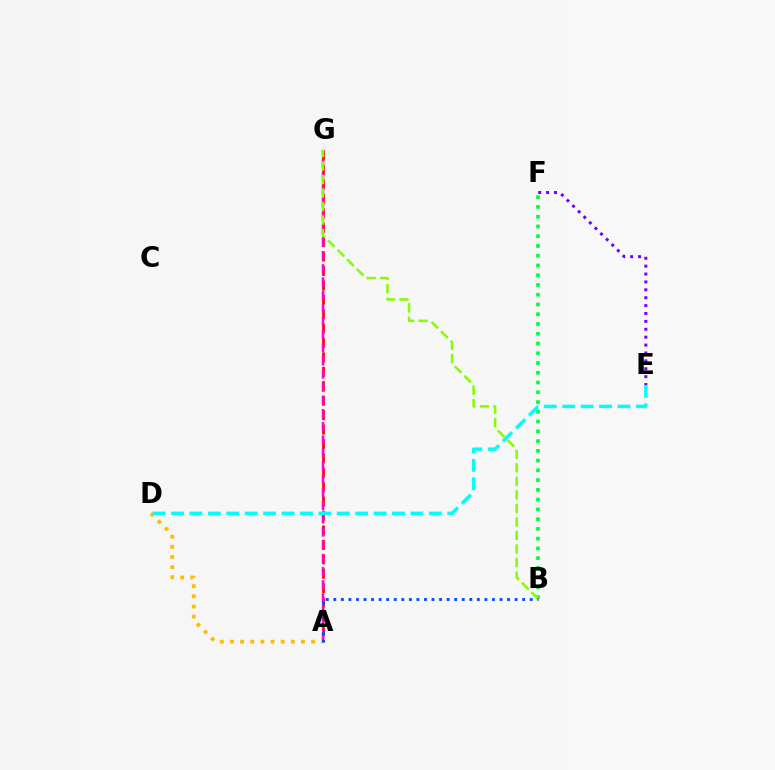{('E', 'F'): [{'color': '#7200ff', 'line_style': 'dotted', 'thickness': 2.14}], ('A', 'G'): [{'color': '#ff0000', 'line_style': 'dashed', 'thickness': 1.96}, {'color': '#ff00cf', 'line_style': 'dashed', 'thickness': 1.79}], ('B', 'F'): [{'color': '#00ff39', 'line_style': 'dotted', 'thickness': 2.65}], ('A', 'D'): [{'color': '#ffbd00', 'line_style': 'dotted', 'thickness': 2.76}], ('B', 'G'): [{'color': '#84ff00', 'line_style': 'dashed', 'thickness': 1.84}], ('A', 'B'): [{'color': '#004bff', 'line_style': 'dotted', 'thickness': 2.05}], ('D', 'E'): [{'color': '#00fff6', 'line_style': 'dashed', 'thickness': 2.5}]}